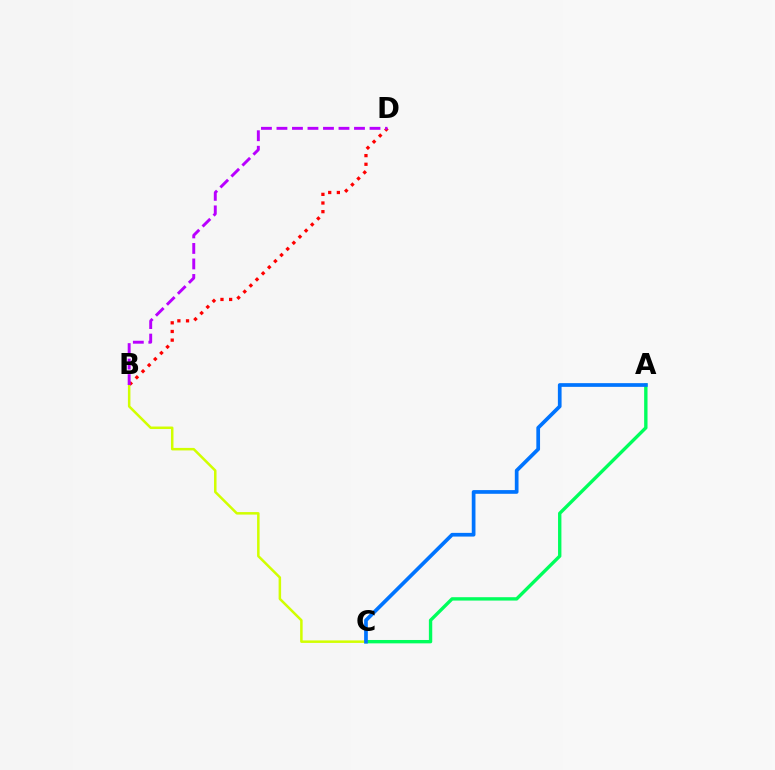{('A', 'C'): [{'color': '#00ff5c', 'line_style': 'solid', 'thickness': 2.42}, {'color': '#0074ff', 'line_style': 'solid', 'thickness': 2.67}], ('B', 'C'): [{'color': '#d1ff00', 'line_style': 'solid', 'thickness': 1.81}], ('B', 'D'): [{'color': '#ff0000', 'line_style': 'dotted', 'thickness': 2.35}, {'color': '#b900ff', 'line_style': 'dashed', 'thickness': 2.11}]}